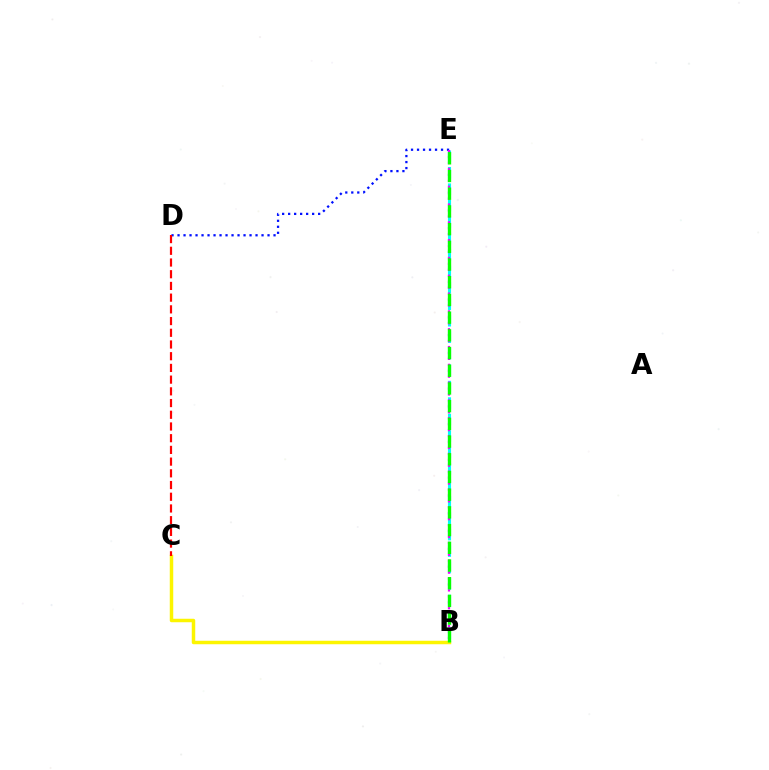{('D', 'E'): [{'color': '#0010ff', 'line_style': 'dotted', 'thickness': 1.63}], ('B', 'E'): [{'color': '#00fff6', 'line_style': 'dashed', 'thickness': 2.24}, {'color': '#ee00ff', 'line_style': 'dotted', 'thickness': 1.61}, {'color': '#08ff00', 'line_style': 'dashed', 'thickness': 2.41}], ('B', 'C'): [{'color': '#fcf500', 'line_style': 'solid', 'thickness': 2.5}], ('C', 'D'): [{'color': '#ff0000', 'line_style': 'dashed', 'thickness': 1.59}]}